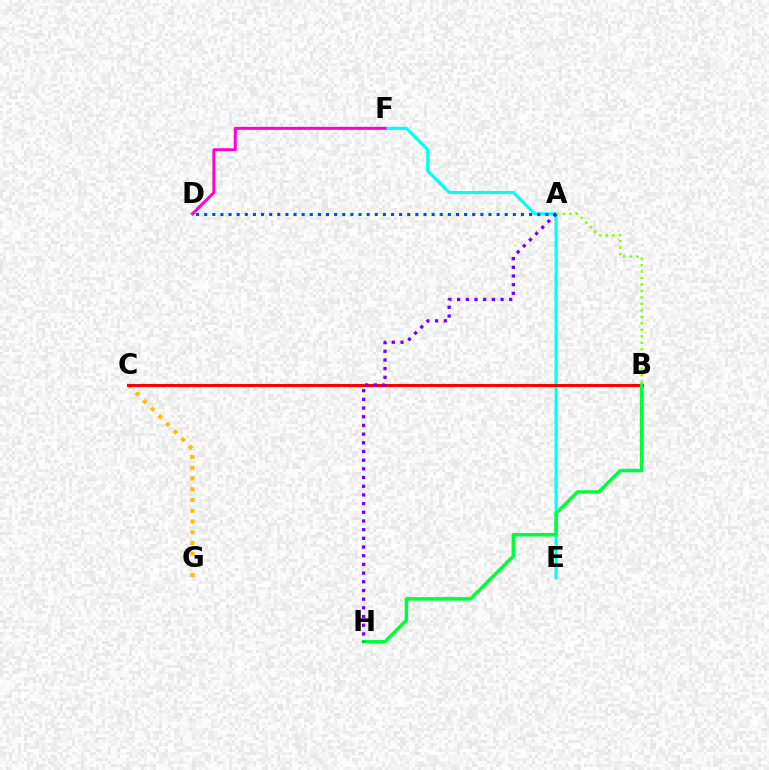{('E', 'F'): [{'color': '#00fff6', 'line_style': 'solid', 'thickness': 2.26}], ('C', 'G'): [{'color': '#ffbd00', 'line_style': 'dotted', 'thickness': 2.92}], ('A', 'D'): [{'color': '#004bff', 'line_style': 'dotted', 'thickness': 2.21}], ('B', 'C'): [{'color': '#ff0000', 'line_style': 'solid', 'thickness': 2.22}], ('B', 'H'): [{'color': '#00ff39', 'line_style': 'solid', 'thickness': 2.52}], ('A', 'B'): [{'color': '#84ff00', 'line_style': 'dotted', 'thickness': 1.76}], ('A', 'H'): [{'color': '#7200ff', 'line_style': 'dotted', 'thickness': 2.36}], ('D', 'F'): [{'color': '#ff00cf', 'line_style': 'solid', 'thickness': 2.13}]}